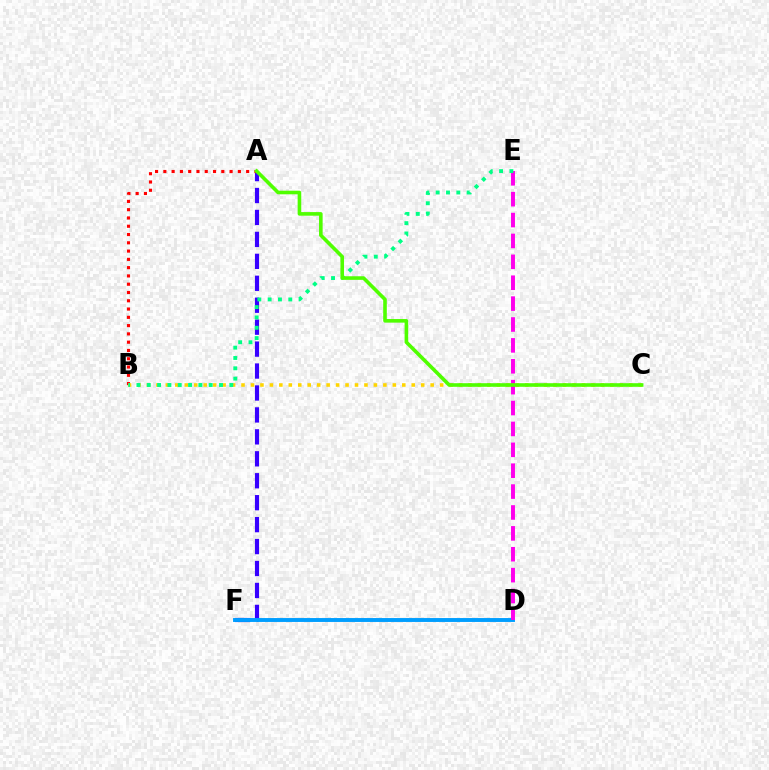{('A', 'F'): [{'color': '#3700ff', 'line_style': 'dashed', 'thickness': 2.98}], ('D', 'F'): [{'color': '#009eff', 'line_style': 'solid', 'thickness': 2.81}], ('A', 'B'): [{'color': '#ff0000', 'line_style': 'dotted', 'thickness': 2.25}], ('D', 'E'): [{'color': '#ff00ed', 'line_style': 'dashed', 'thickness': 2.84}], ('B', 'C'): [{'color': '#ffd500', 'line_style': 'dotted', 'thickness': 2.57}], ('B', 'E'): [{'color': '#00ff86', 'line_style': 'dotted', 'thickness': 2.8}], ('A', 'C'): [{'color': '#4fff00', 'line_style': 'solid', 'thickness': 2.59}]}